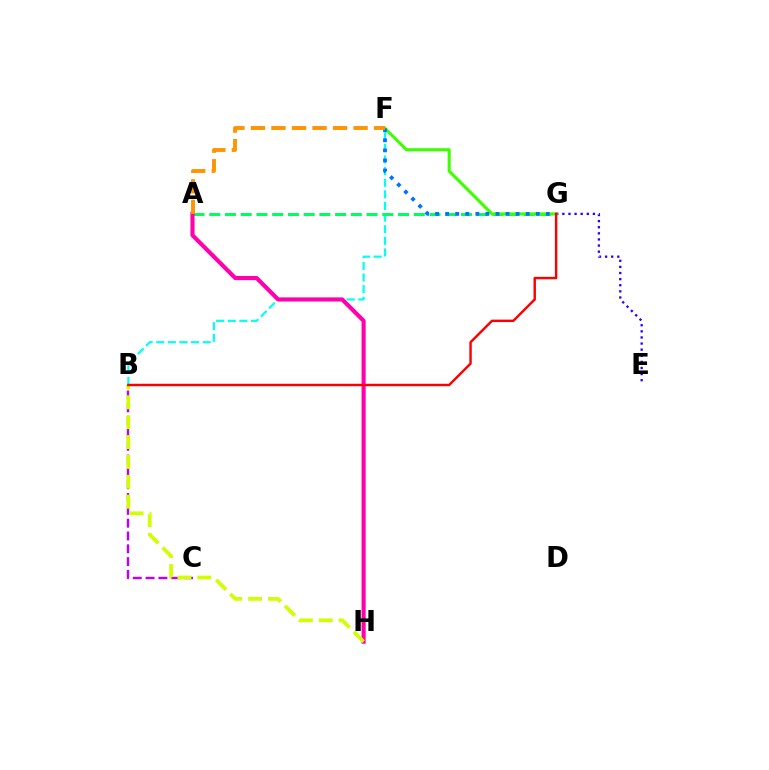{('B', 'F'): [{'color': '#00fff6', 'line_style': 'dashed', 'thickness': 1.58}], ('E', 'G'): [{'color': '#2500ff', 'line_style': 'dotted', 'thickness': 1.66}], ('A', 'G'): [{'color': '#00ff5c', 'line_style': 'dashed', 'thickness': 2.14}], ('B', 'C'): [{'color': '#b900ff', 'line_style': 'dashed', 'thickness': 1.74}], ('A', 'H'): [{'color': '#ff00ac', 'line_style': 'solid', 'thickness': 2.96}], ('F', 'G'): [{'color': '#3dff00', 'line_style': 'solid', 'thickness': 2.2}, {'color': '#0074ff', 'line_style': 'dotted', 'thickness': 2.73}], ('B', 'H'): [{'color': '#d1ff00', 'line_style': 'dashed', 'thickness': 2.7}], ('B', 'G'): [{'color': '#ff0000', 'line_style': 'solid', 'thickness': 1.75}], ('A', 'F'): [{'color': '#ff9400', 'line_style': 'dashed', 'thickness': 2.79}]}